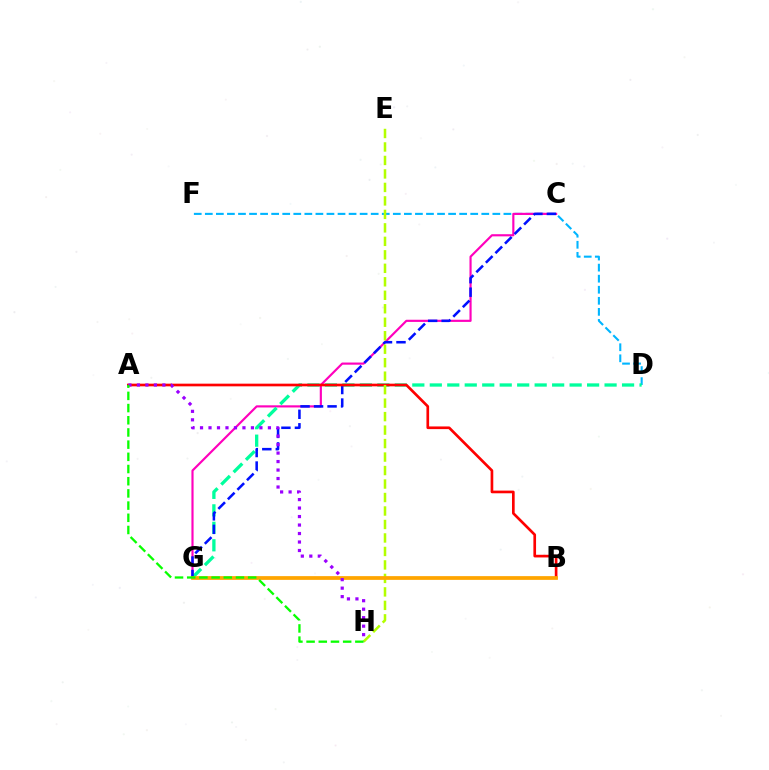{('D', 'F'): [{'color': '#00b5ff', 'line_style': 'dashed', 'thickness': 1.5}], ('C', 'G'): [{'color': '#ff00bd', 'line_style': 'solid', 'thickness': 1.55}, {'color': '#0010ff', 'line_style': 'dashed', 'thickness': 1.83}], ('D', 'G'): [{'color': '#00ff9d', 'line_style': 'dashed', 'thickness': 2.37}], ('A', 'B'): [{'color': '#ff0000', 'line_style': 'solid', 'thickness': 1.92}], ('E', 'H'): [{'color': '#b3ff00', 'line_style': 'dashed', 'thickness': 1.83}], ('B', 'G'): [{'color': '#ffa500', 'line_style': 'solid', 'thickness': 2.7}], ('A', 'H'): [{'color': '#9b00ff', 'line_style': 'dotted', 'thickness': 2.31}, {'color': '#08ff00', 'line_style': 'dashed', 'thickness': 1.66}]}